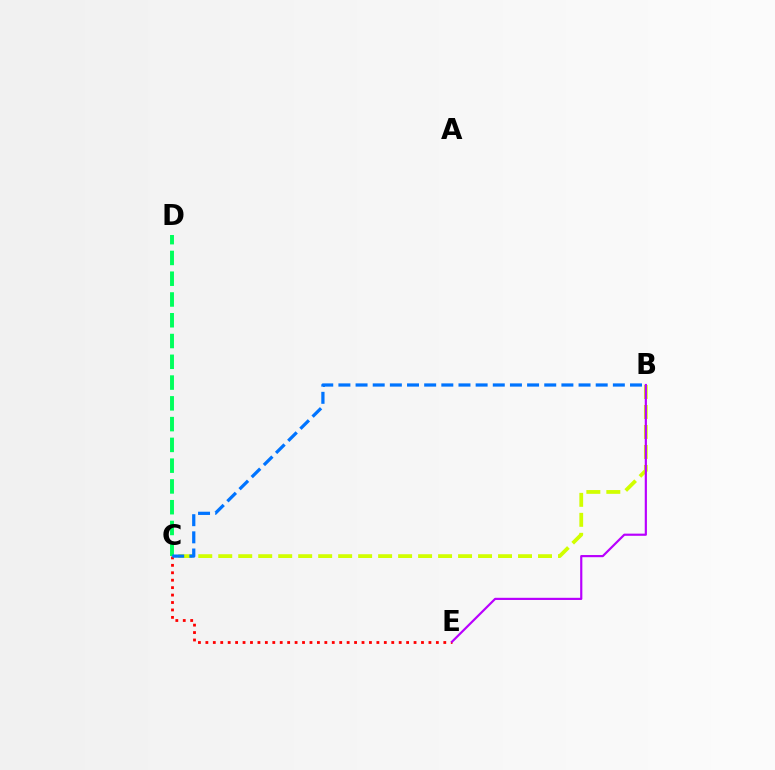{('C', 'D'): [{'color': '#00ff5c', 'line_style': 'dashed', 'thickness': 2.82}], ('C', 'E'): [{'color': '#ff0000', 'line_style': 'dotted', 'thickness': 2.02}], ('B', 'C'): [{'color': '#d1ff00', 'line_style': 'dashed', 'thickness': 2.71}, {'color': '#0074ff', 'line_style': 'dashed', 'thickness': 2.33}], ('B', 'E'): [{'color': '#b900ff', 'line_style': 'solid', 'thickness': 1.57}]}